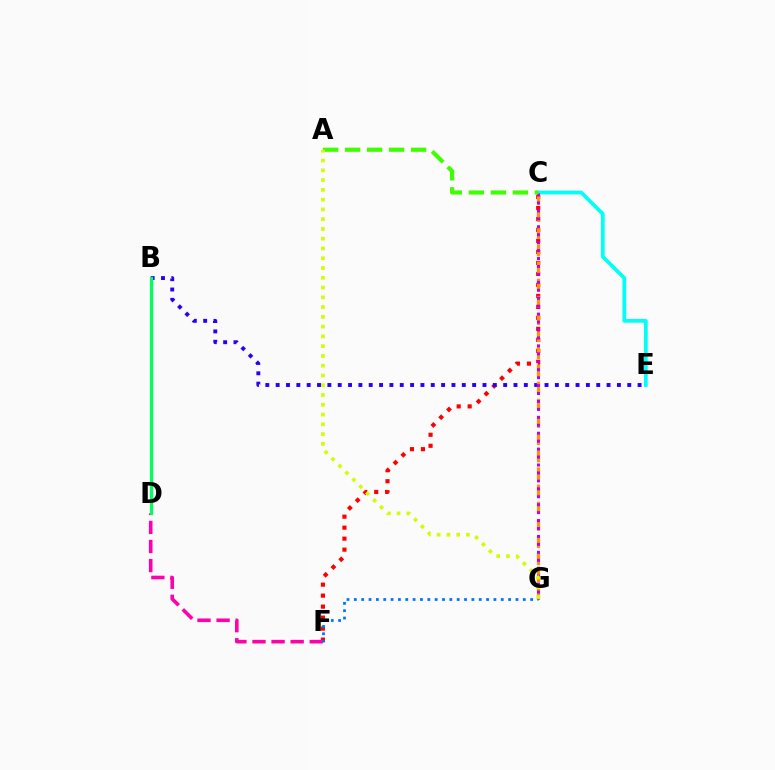{('C', 'E'): [{'color': '#00fff6', 'line_style': 'solid', 'thickness': 2.7}], ('C', 'F'): [{'color': '#ff0000', 'line_style': 'dotted', 'thickness': 2.99}], ('D', 'F'): [{'color': '#ff00ac', 'line_style': 'dashed', 'thickness': 2.59}], ('B', 'E'): [{'color': '#2500ff', 'line_style': 'dotted', 'thickness': 2.81}], ('C', 'G'): [{'color': '#ff9400', 'line_style': 'dashed', 'thickness': 2.33}, {'color': '#b900ff', 'line_style': 'dotted', 'thickness': 2.16}], ('A', 'C'): [{'color': '#3dff00', 'line_style': 'dashed', 'thickness': 2.99}], ('F', 'G'): [{'color': '#0074ff', 'line_style': 'dotted', 'thickness': 2.0}], ('B', 'D'): [{'color': '#00ff5c', 'line_style': 'solid', 'thickness': 2.32}], ('A', 'G'): [{'color': '#d1ff00', 'line_style': 'dotted', 'thickness': 2.65}]}